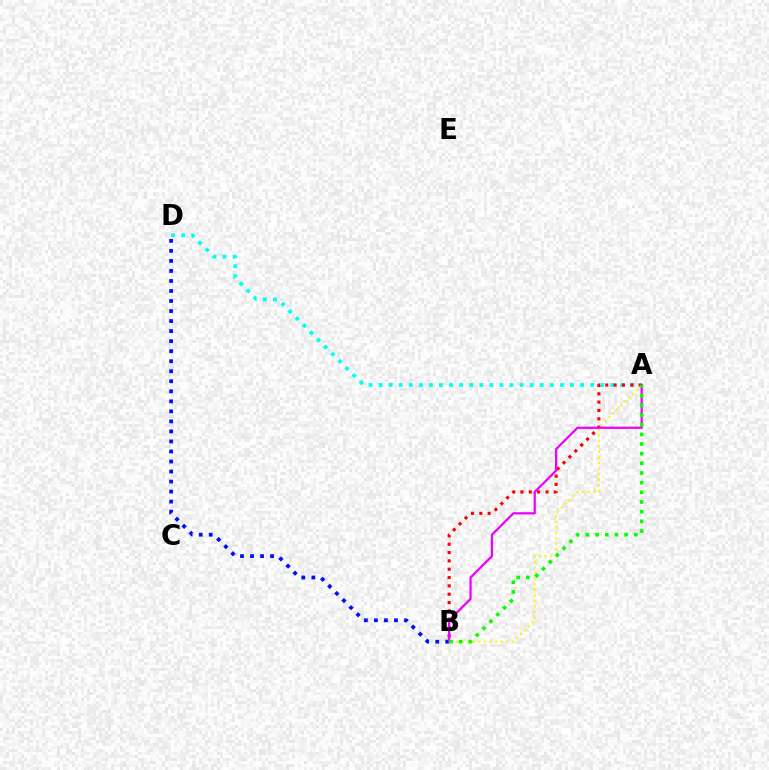{('A', 'D'): [{'color': '#00fff6', 'line_style': 'dotted', 'thickness': 2.74}], ('A', 'B'): [{'color': '#ff0000', 'line_style': 'dotted', 'thickness': 2.26}, {'color': '#fcf500', 'line_style': 'dotted', 'thickness': 1.51}, {'color': '#ee00ff', 'line_style': 'solid', 'thickness': 1.62}, {'color': '#08ff00', 'line_style': 'dotted', 'thickness': 2.63}], ('B', 'D'): [{'color': '#0010ff', 'line_style': 'dotted', 'thickness': 2.73}]}